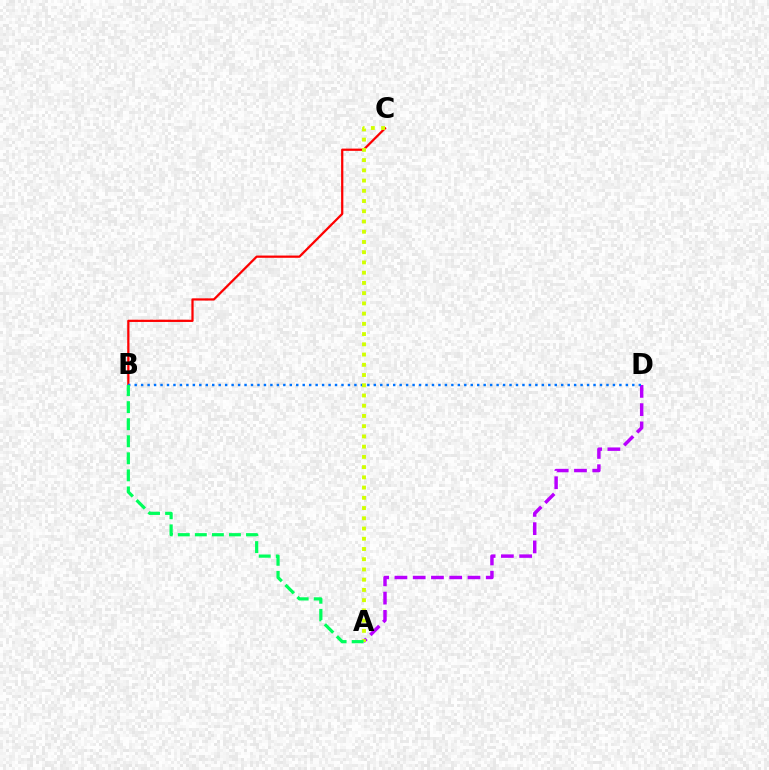{('A', 'D'): [{'color': '#b900ff', 'line_style': 'dashed', 'thickness': 2.48}], ('B', 'C'): [{'color': '#ff0000', 'line_style': 'solid', 'thickness': 1.62}], ('B', 'D'): [{'color': '#0074ff', 'line_style': 'dotted', 'thickness': 1.76}], ('A', 'C'): [{'color': '#d1ff00', 'line_style': 'dotted', 'thickness': 2.78}], ('A', 'B'): [{'color': '#00ff5c', 'line_style': 'dashed', 'thickness': 2.32}]}